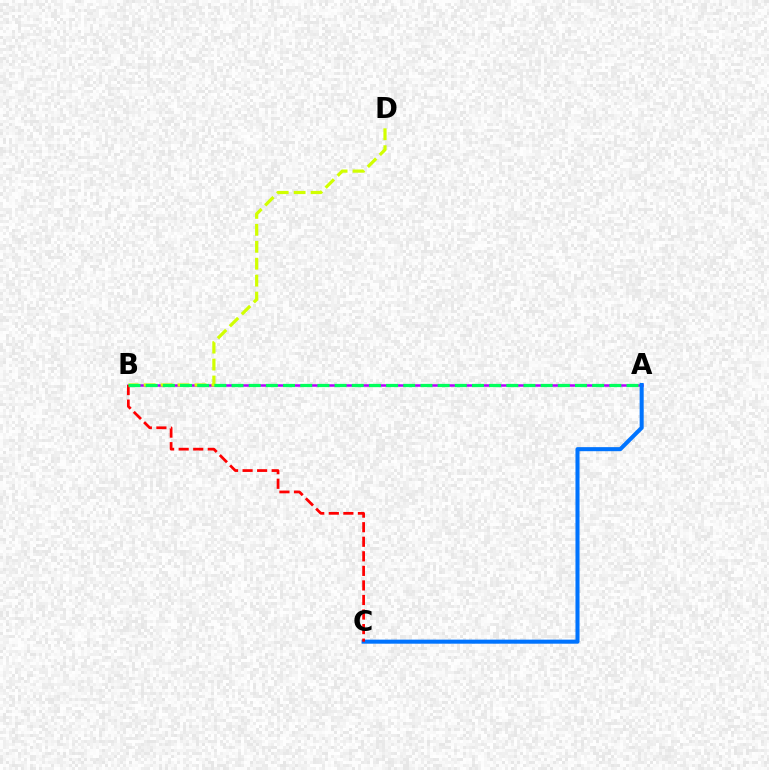{('A', 'B'): [{'color': '#b900ff', 'line_style': 'solid', 'thickness': 1.81}, {'color': '#00ff5c', 'line_style': 'dashed', 'thickness': 2.33}], ('A', 'C'): [{'color': '#0074ff', 'line_style': 'solid', 'thickness': 2.92}], ('B', 'D'): [{'color': '#d1ff00', 'line_style': 'dashed', 'thickness': 2.3}], ('B', 'C'): [{'color': '#ff0000', 'line_style': 'dashed', 'thickness': 1.98}]}